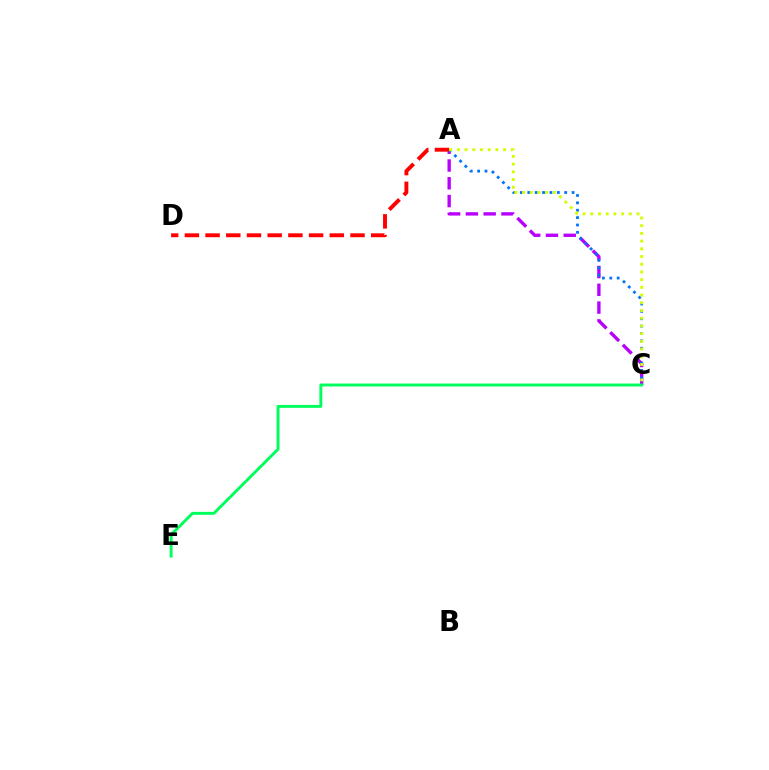{('A', 'C'): [{'color': '#b900ff', 'line_style': 'dashed', 'thickness': 2.42}, {'color': '#0074ff', 'line_style': 'dotted', 'thickness': 2.01}, {'color': '#d1ff00', 'line_style': 'dotted', 'thickness': 2.1}], ('A', 'D'): [{'color': '#ff0000', 'line_style': 'dashed', 'thickness': 2.81}], ('C', 'E'): [{'color': '#00ff5c', 'line_style': 'solid', 'thickness': 2.1}]}